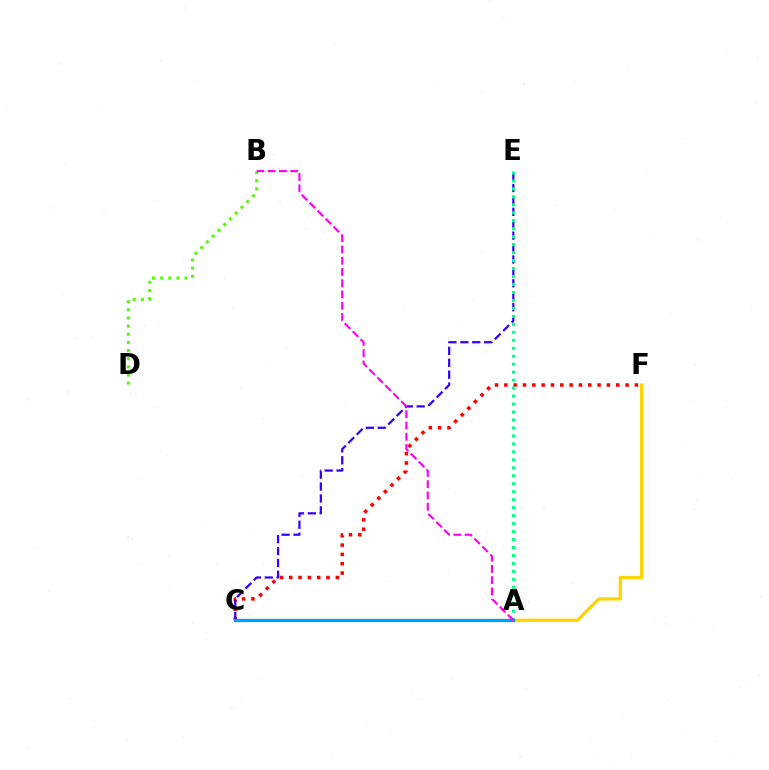{('C', 'F'): [{'color': '#ff0000', 'line_style': 'dotted', 'thickness': 2.53}], ('C', 'E'): [{'color': '#3700ff', 'line_style': 'dashed', 'thickness': 1.62}], ('A', 'F'): [{'color': '#ffd500', 'line_style': 'solid', 'thickness': 2.34}], ('A', 'E'): [{'color': '#00ff86', 'line_style': 'dotted', 'thickness': 2.16}], ('B', 'D'): [{'color': '#4fff00', 'line_style': 'dotted', 'thickness': 2.21}], ('A', 'C'): [{'color': '#009eff', 'line_style': 'solid', 'thickness': 2.38}], ('A', 'B'): [{'color': '#ff00ed', 'line_style': 'dashed', 'thickness': 1.53}]}